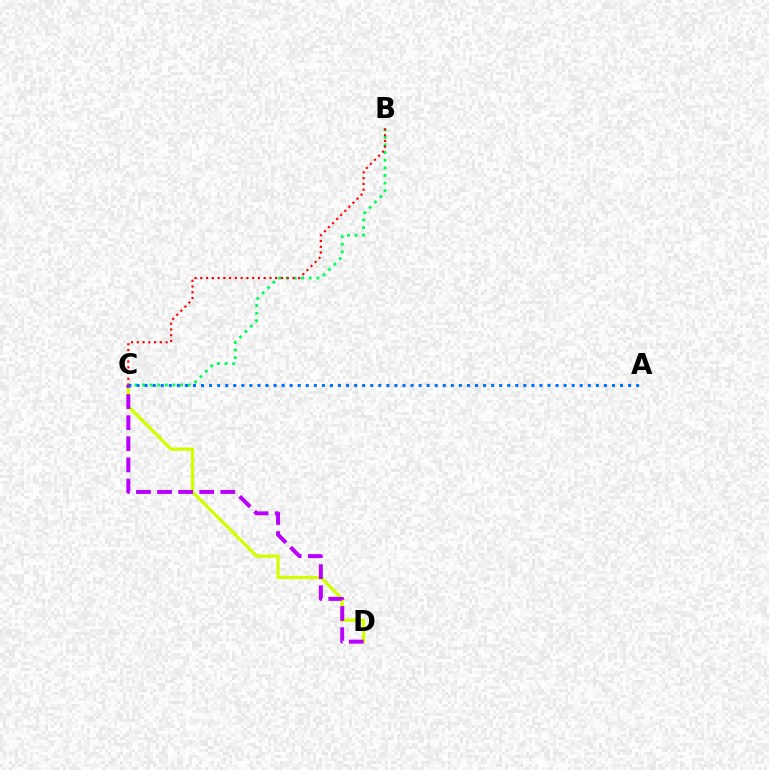{('C', 'D'): [{'color': '#d1ff00', 'line_style': 'solid', 'thickness': 2.34}, {'color': '#b900ff', 'line_style': 'dashed', 'thickness': 2.87}], ('B', 'C'): [{'color': '#00ff5c', 'line_style': 'dotted', 'thickness': 2.07}, {'color': '#ff0000', 'line_style': 'dotted', 'thickness': 1.56}], ('A', 'C'): [{'color': '#0074ff', 'line_style': 'dotted', 'thickness': 2.19}]}